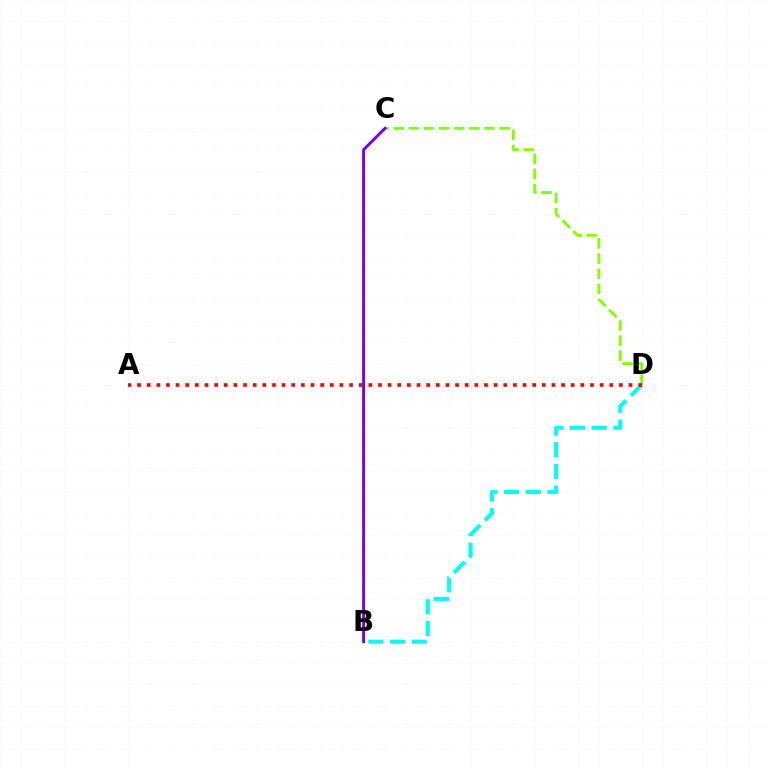{('C', 'D'): [{'color': '#84ff00', 'line_style': 'dashed', 'thickness': 2.06}], ('B', 'D'): [{'color': '#00fff6', 'line_style': 'dashed', 'thickness': 2.95}], ('A', 'D'): [{'color': '#ff0000', 'line_style': 'dotted', 'thickness': 2.62}], ('B', 'C'): [{'color': '#7200ff', 'line_style': 'solid', 'thickness': 2.12}]}